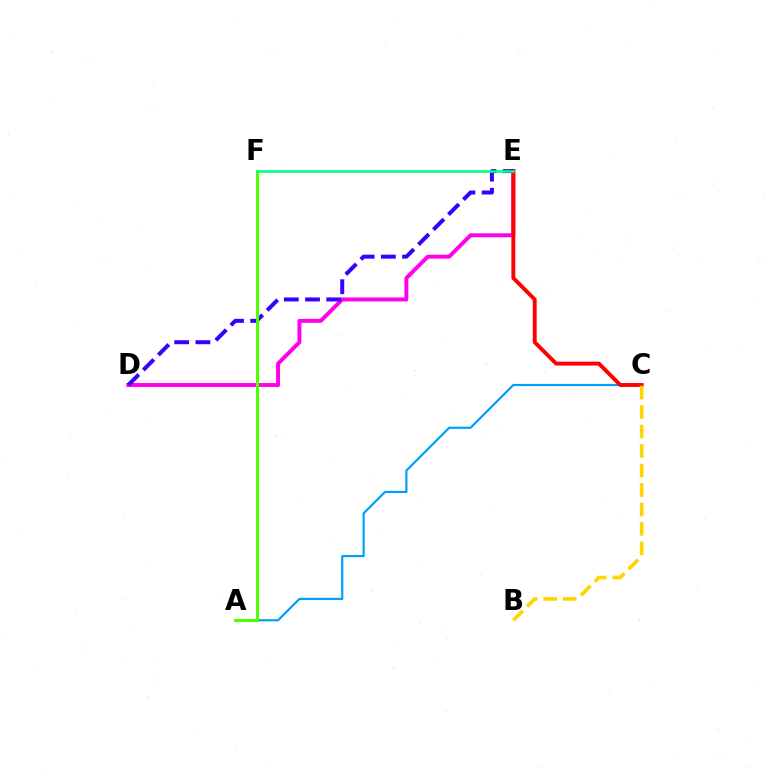{('D', 'E'): [{'color': '#ff00ed', 'line_style': 'solid', 'thickness': 2.84}, {'color': '#3700ff', 'line_style': 'dashed', 'thickness': 2.88}], ('A', 'C'): [{'color': '#009eff', 'line_style': 'solid', 'thickness': 1.57}], ('C', 'E'): [{'color': '#ff0000', 'line_style': 'solid', 'thickness': 2.79}], ('A', 'F'): [{'color': '#4fff00', 'line_style': 'solid', 'thickness': 2.17}], ('E', 'F'): [{'color': '#00ff86', 'line_style': 'solid', 'thickness': 1.87}], ('B', 'C'): [{'color': '#ffd500', 'line_style': 'dashed', 'thickness': 2.65}]}